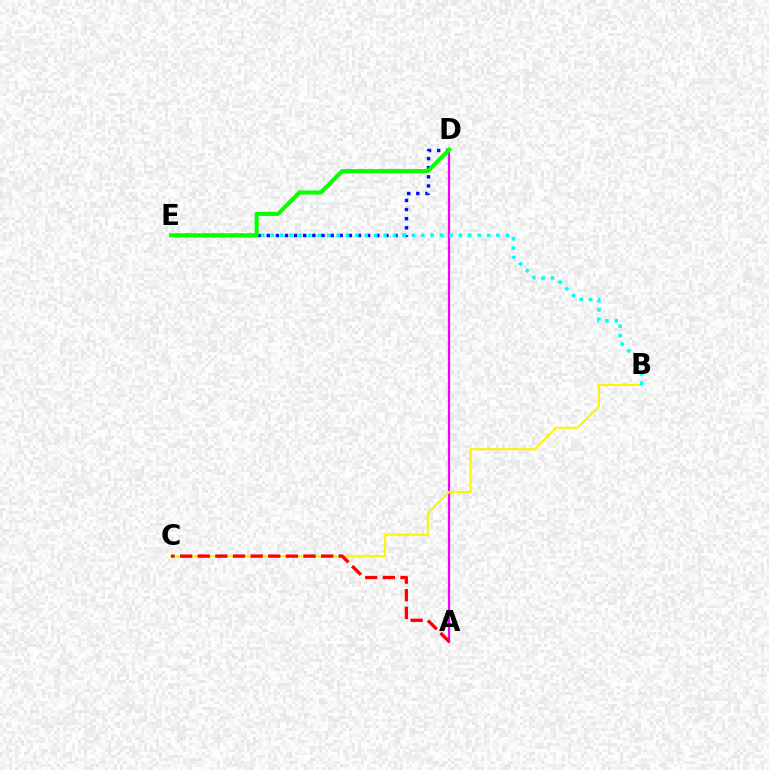{('D', 'E'): [{'color': '#0010ff', 'line_style': 'dotted', 'thickness': 2.48}, {'color': '#08ff00', 'line_style': 'solid', 'thickness': 2.94}], ('A', 'D'): [{'color': '#ee00ff', 'line_style': 'solid', 'thickness': 1.6}], ('B', 'C'): [{'color': '#fcf500', 'line_style': 'solid', 'thickness': 1.5}], ('B', 'E'): [{'color': '#00fff6', 'line_style': 'dotted', 'thickness': 2.56}], ('A', 'C'): [{'color': '#ff0000', 'line_style': 'dashed', 'thickness': 2.4}]}